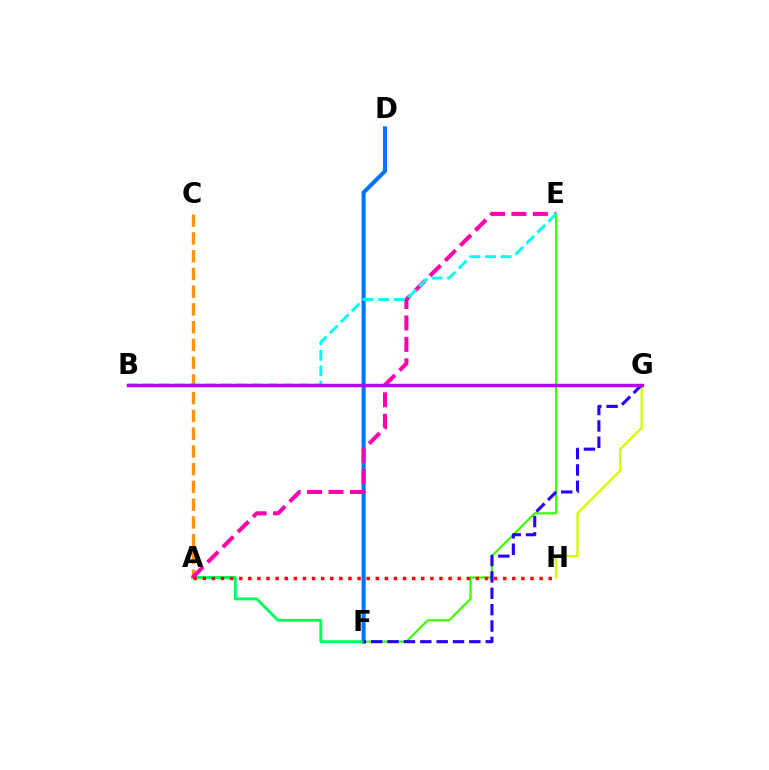{('A', 'F'): [{'color': '#00ff5c', 'line_style': 'solid', 'thickness': 2.06}], ('D', 'F'): [{'color': '#0074ff', 'line_style': 'solid', 'thickness': 2.92}], ('G', 'H'): [{'color': '#d1ff00', 'line_style': 'solid', 'thickness': 1.72}], ('A', 'C'): [{'color': '#ff9400', 'line_style': 'dashed', 'thickness': 2.41}], ('A', 'E'): [{'color': '#ff00ac', 'line_style': 'dashed', 'thickness': 2.91}], ('E', 'F'): [{'color': '#3dff00', 'line_style': 'solid', 'thickness': 1.6}], ('F', 'G'): [{'color': '#2500ff', 'line_style': 'dashed', 'thickness': 2.22}], ('A', 'H'): [{'color': '#ff0000', 'line_style': 'dotted', 'thickness': 2.47}], ('B', 'E'): [{'color': '#00fff6', 'line_style': 'dashed', 'thickness': 2.12}], ('B', 'G'): [{'color': '#b900ff', 'line_style': 'solid', 'thickness': 2.48}]}